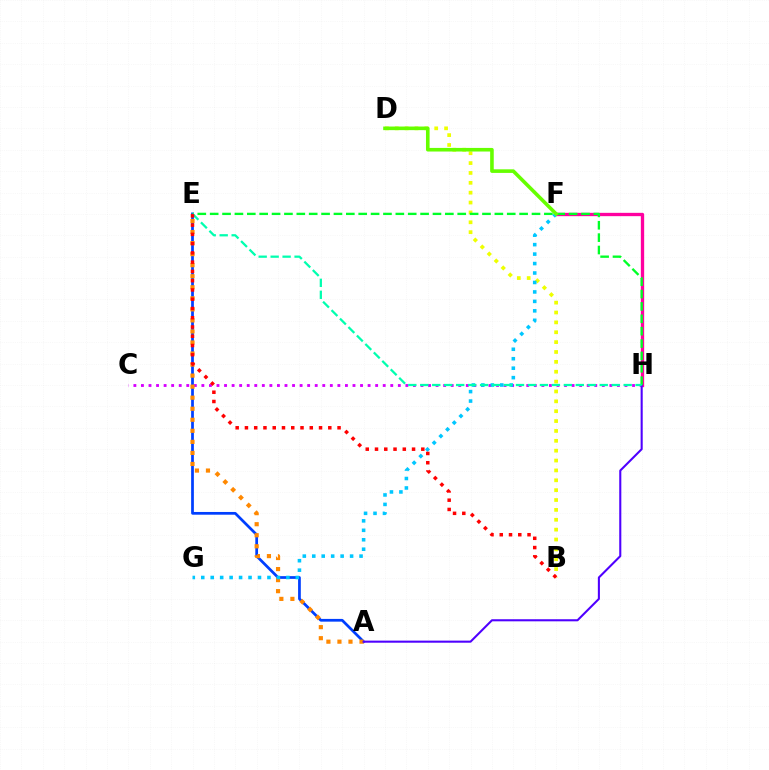{('F', 'H'): [{'color': '#ff00a0', 'line_style': 'solid', 'thickness': 2.39}], ('A', 'E'): [{'color': '#003fff', 'line_style': 'solid', 'thickness': 1.97}, {'color': '#ff8800', 'line_style': 'dotted', 'thickness': 3.0}], ('B', 'D'): [{'color': '#eeff00', 'line_style': 'dotted', 'thickness': 2.68}], ('C', 'H'): [{'color': '#d600ff', 'line_style': 'dotted', 'thickness': 2.05}], ('F', 'G'): [{'color': '#00c7ff', 'line_style': 'dotted', 'thickness': 2.57}], ('A', 'H'): [{'color': '#4f00ff', 'line_style': 'solid', 'thickness': 1.5}], ('E', 'H'): [{'color': '#00ff27', 'line_style': 'dashed', 'thickness': 1.68}, {'color': '#00ffaf', 'line_style': 'dashed', 'thickness': 1.63}], ('D', 'F'): [{'color': '#66ff00', 'line_style': 'solid', 'thickness': 2.59}], ('B', 'E'): [{'color': '#ff0000', 'line_style': 'dotted', 'thickness': 2.52}]}